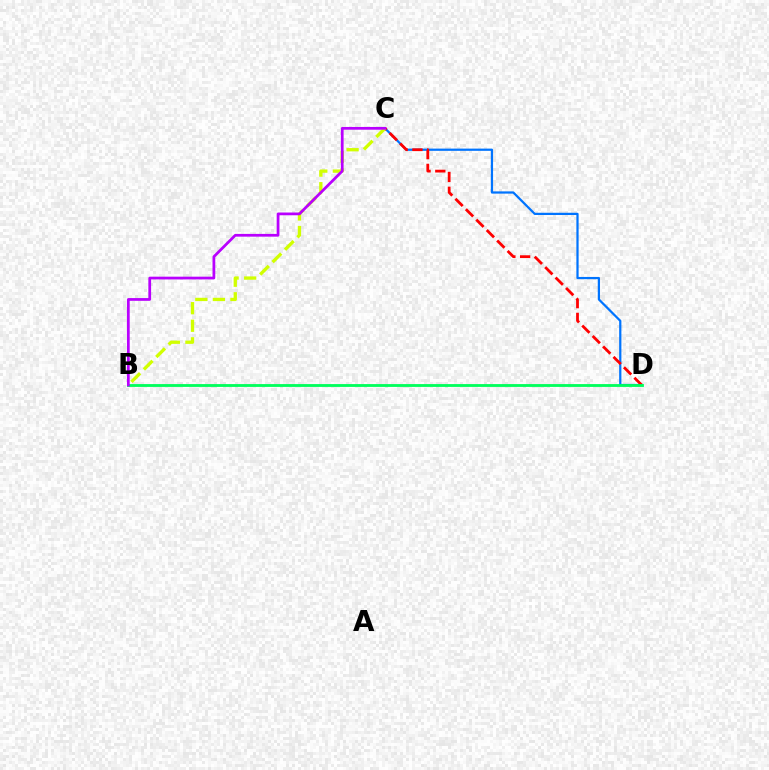{('C', 'D'): [{'color': '#0074ff', 'line_style': 'solid', 'thickness': 1.61}, {'color': '#ff0000', 'line_style': 'dashed', 'thickness': 2.0}], ('B', 'C'): [{'color': '#d1ff00', 'line_style': 'dashed', 'thickness': 2.39}, {'color': '#b900ff', 'line_style': 'solid', 'thickness': 1.98}], ('B', 'D'): [{'color': '#00ff5c', 'line_style': 'solid', 'thickness': 2.04}]}